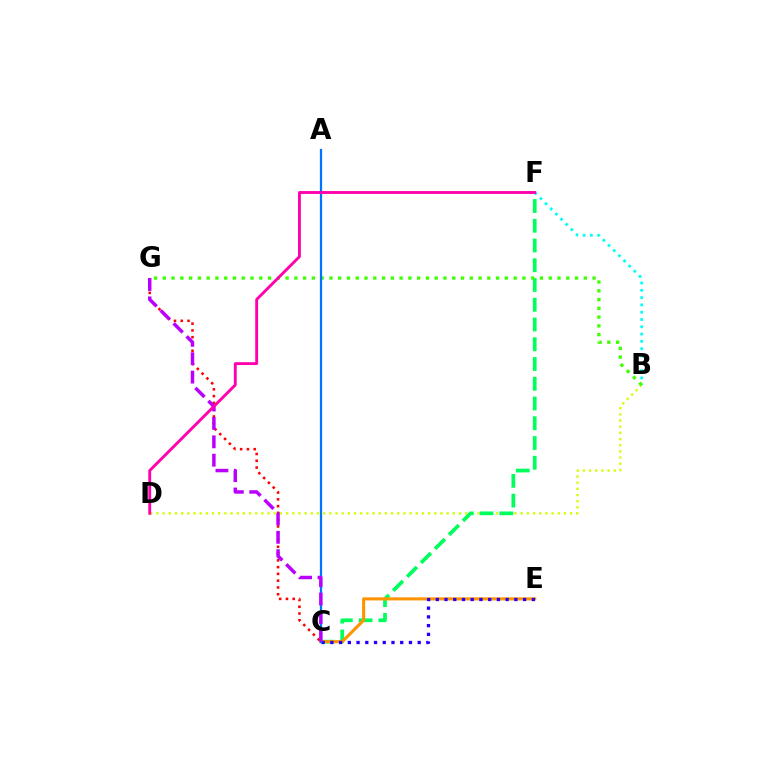{('B', 'D'): [{'color': '#d1ff00', 'line_style': 'dotted', 'thickness': 1.68}], ('C', 'F'): [{'color': '#00ff5c', 'line_style': 'dashed', 'thickness': 2.68}], ('B', 'F'): [{'color': '#00fff6', 'line_style': 'dotted', 'thickness': 1.98}], ('C', 'E'): [{'color': '#ff9400', 'line_style': 'solid', 'thickness': 2.22}, {'color': '#2500ff', 'line_style': 'dotted', 'thickness': 2.37}], ('B', 'G'): [{'color': '#3dff00', 'line_style': 'dotted', 'thickness': 2.38}], ('C', 'G'): [{'color': '#ff0000', 'line_style': 'dotted', 'thickness': 1.84}, {'color': '#b900ff', 'line_style': 'dashed', 'thickness': 2.5}], ('A', 'C'): [{'color': '#0074ff', 'line_style': 'solid', 'thickness': 1.63}], ('D', 'F'): [{'color': '#ff00ac', 'line_style': 'solid', 'thickness': 2.06}]}